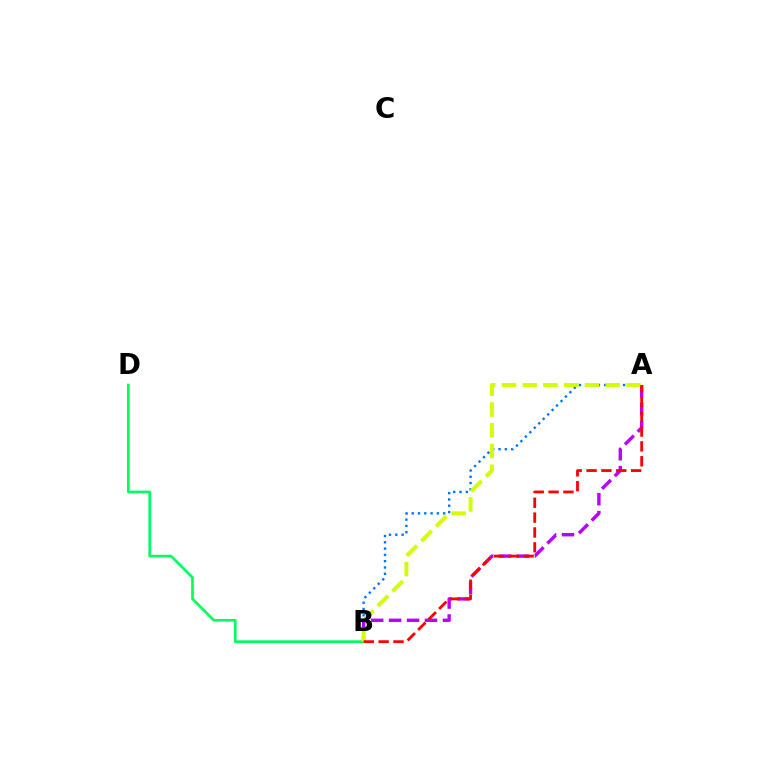{('A', 'B'): [{'color': '#0074ff', 'line_style': 'dotted', 'thickness': 1.71}, {'color': '#b900ff', 'line_style': 'dashed', 'thickness': 2.44}, {'color': '#d1ff00', 'line_style': 'dashed', 'thickness': 2.82}, {'color': '#ff0000', 'line_style': 'dashed', 'thickness': 2.02}], ('B', 'D'): [{'color': '#00ff5c', 'line_style': 'solid', 'thickness': 1.92}]}